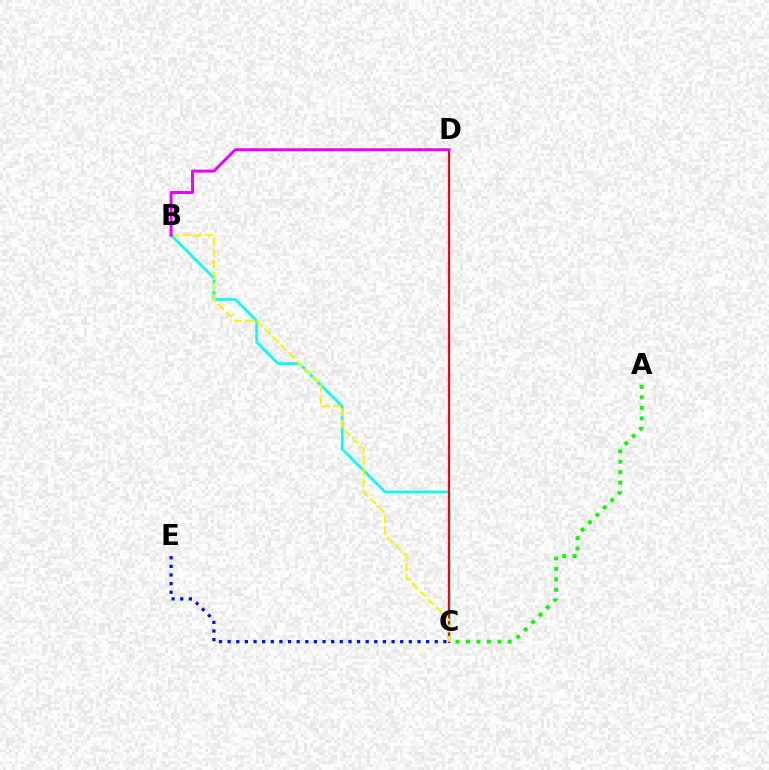{('B', 'C'): [{'color': '#00fff6', 'line_style': 'solid', 'thickness': 1.88}, {'color': '#fcf500', 'line_style': 'dashed', 'thickness': 1.54}], ('C', 'D'): [{'color': '#ff0000', 'line_style': 'solid', 'thickness': 1.55}], ('A', 'C'): [{'color': '#08ff00', 'line_style': 'dotted', 'thickness': 2.84}], ('C', 'E'): [{'color': '#0010ff', 'line_style': 'dotted', 'thickness': 2.34}], ('B', 'D'): [{'color': '#ee00ff', 'line_style': 'solid', 'thickness': 2.12}]}